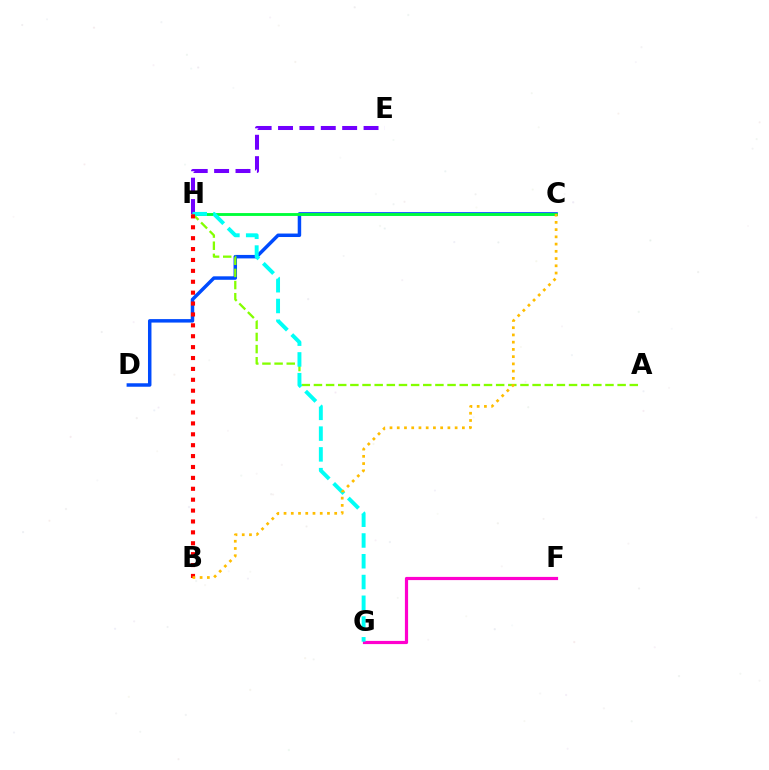{('F', 'G'): [{'color': '#ff00cf', 'line_style': 'solid', 'thickness': 2.3}], ('C', 'D'): [{'color': '#004bff', 'line_style': 'solid', 'thickness': 2.5}], ('C', 'H'): [{'color': '#00ff39', 'line_style': 'solid', 'thickness': 2.07}], ('E', 'H'): [{'color': '#7200ff', 'line_style': 'dashed', 'thickness': 2.9}], ('A', 'H'): [{'color': '#84ff00', 'line_style': 'dashed', 'thickness': 1.65}], ('G', 'H'): [{'color': '#00fff6', 'line_style': 'dashed', 'thickness': 2.82}], ('B', 'H'): [{'color': '#ff0000', 'line_style': 'dotted', 'thickness': 2.96}], ('B', 'C'): [{'color': '#ffbd00', 'line_style': 'dotted', 'thickness': 1.97}]}